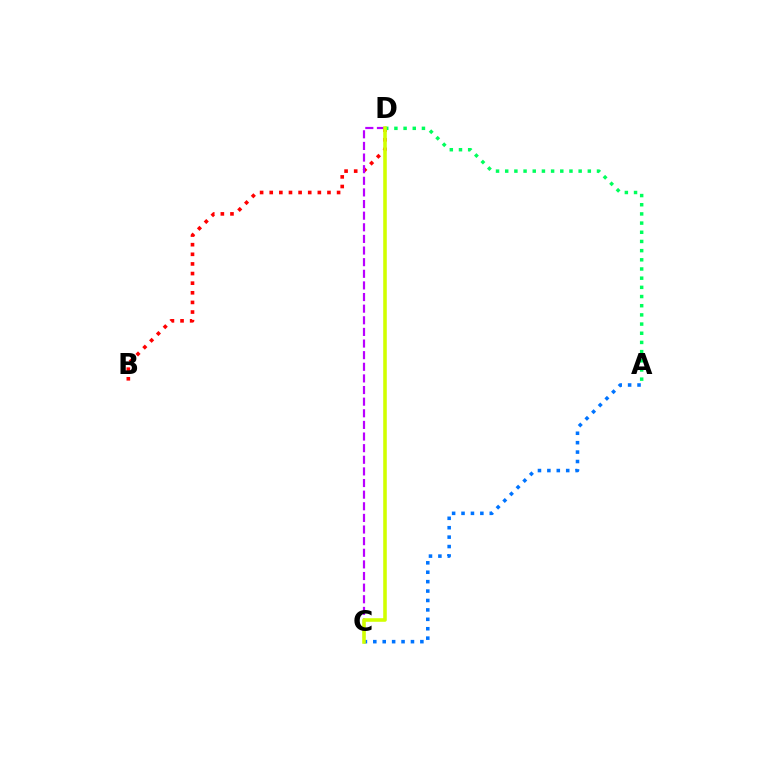{('B', 'D'): [{'color': '#ff0000', 'line_style': 'dotted', 'thickness': 2.61}], ('A', 'D'): [{'color': '#00ff5c', 'line_style': 'dotted', 'thickness': 2.49}], ('C', 'D'): [{'color': '#b900ff', 'line_style': 'dashed', 'thickness': 1.58}, {'color': '#d1ff00', 'line_style': 'solid', 'thickness': 2.57}], ('A', 'C'): [{'color': '#0074ff', 'line_style': 'dotted', 'thickness': 2.56}]}